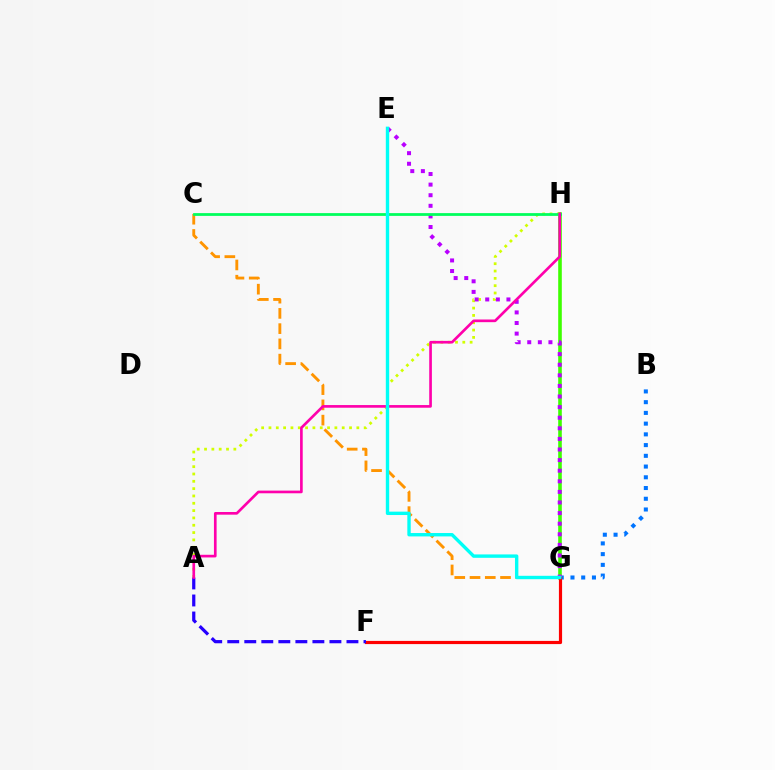{('B', 'G'): [{'color': '#0074ff', 'line_style': 'dotted', 'thickness': 2.92}], ('G', 'H'): [{'color': '#3dff00', 'line_style': 'solid', 'thickness': 2.59}], ('A', 'H'): [{'color': '#d1ff00', 'line_style': 'dotted', 'thickness': 1.99}, {'color': '#ff00ac', 'line_style': 'solid', 'thickness': 1.92}], ('C', 'G'): [{'color': '#ff9400', 'line_style': 'dashed', 'thickness': 2.07}], ('F', 'G'): [{'color': '#ff0000', 'line_style': 'solid', 'thickness': 2.29}], ('A', 'F'): [{'color': '#2500ff', 'line_style': 'dashed', 'thickness': 2.31}], ('E', 'G'): [{'color': '#b900ff', 'line_style': 'dotted', 'thickness': 2.88}, {'color': '#00fff6', 'line_style': 'solid', 'thickness': 2.44}], ('C', 'H'): [{'color': '#00ff5c', 'line_style': 'solid', 'thickness': 2.0}]}